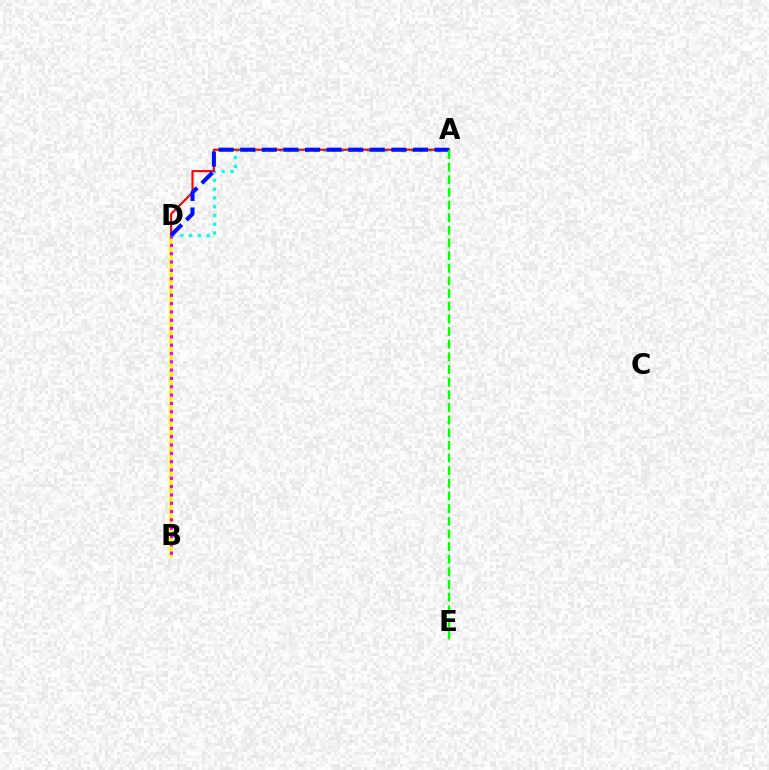{('B', 'D'): [{'color': '#fcf500', 'line_style': 'solid', 'thickness': 2.53}, {'color': '#ee00ff', 'line_style': 'dotted', 'thickness': 2.26}], ('A', 'D'): [{'color': '#00fff6', 'line_style': 'dotted', 'thickness': 2.38}, {'color': '#ff0000', 'line_style': 'solid', 'thickness': 1.52}, {'color': '#0010ff', 'line_style': 'dashed', 'thickness': 2.93}], ('A', 'E'): [{'color': '#08ff00', 'line_style': 'dashed', 'thickness': 1.72}]}